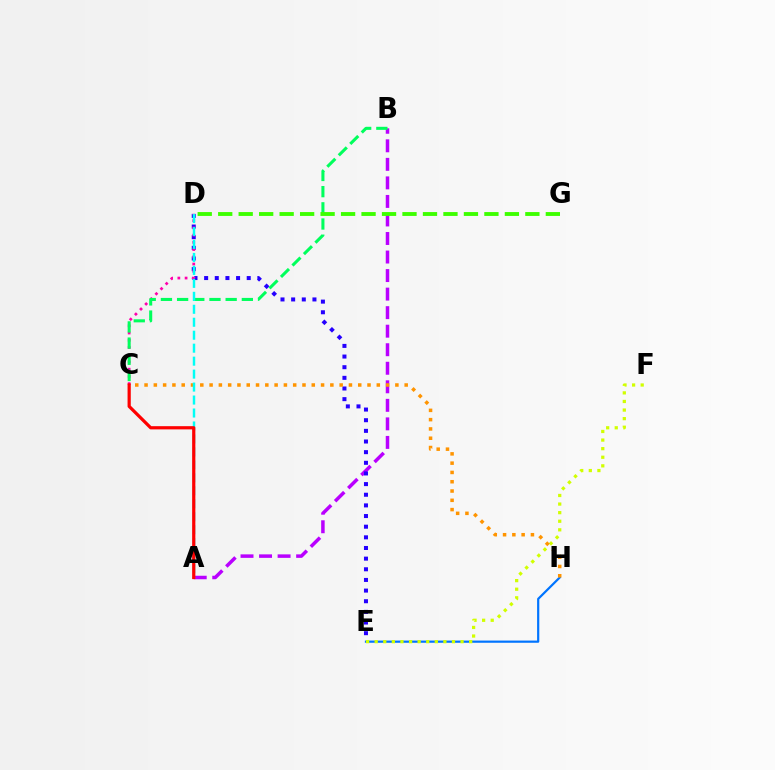{('A', 'B'): [{'color': '#b900ff', 'line_style': 'dashed', 'thickness': 2.52}], ('D', 'E'): [{'color': '#2500ff', 'line_style': 'dotted', 'thickness': 2.89}], ('E', 'H'): [{'color': '#0074ff', 'line_style': 'solid', 'thickness': 1.58}], ('E', 'F'): [{'color': '#d1ff00', 'line_style': 'dotted', 'thickness': 2.33}], ('C', 'H'): [{'color': '#ff9400', 'line_style': 'dotted', 'thickness': 2.52}], ('C', 'D'): [{'color': '#ff00ac', 'line_style': 'dotted', 'thickness': 1.96}], ('B', 'C'): [{'color': '#00ff5c', 'line_style': 'dashed', 'thickness': 2.2}], ('D', 'G'): [{'color': '#3dff00', 'line_style': 'dashed', 'thickness': 2.78}], ('A', 'D'): [{'color': '#00fff6', 'line_style': 'dashed', 'thickness': 1.76}], ('A', 'C'): [{'color': '#ff0000', 'line_style': 'solid', 'thickness': 2.31}]}